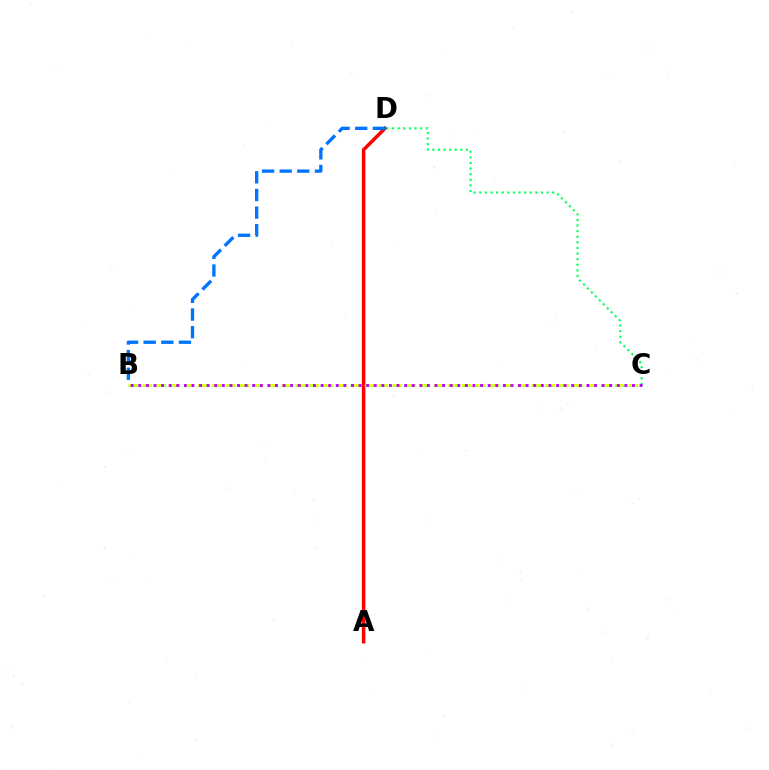{('A', 'D'): [{'color': '#ff0000', 'line_style': 'solid', 'thickness': 2.52}], ('C', 'D'): [{'color': '#00ff5c', 'line_style': 'dotted', 'thickness': 1.52}], ('B', 'C'): [{'color': '#d1ff00', 'line_style': 'dashed', 'thickness': 1.89}, {'color': '#b900ff', 'line_style': 'dotted', 'thickness': 2.06}], ('B', 'D'): [{'color': '#0074ff', 'line_style': 'dashed', 'thickness': 2.39}]}